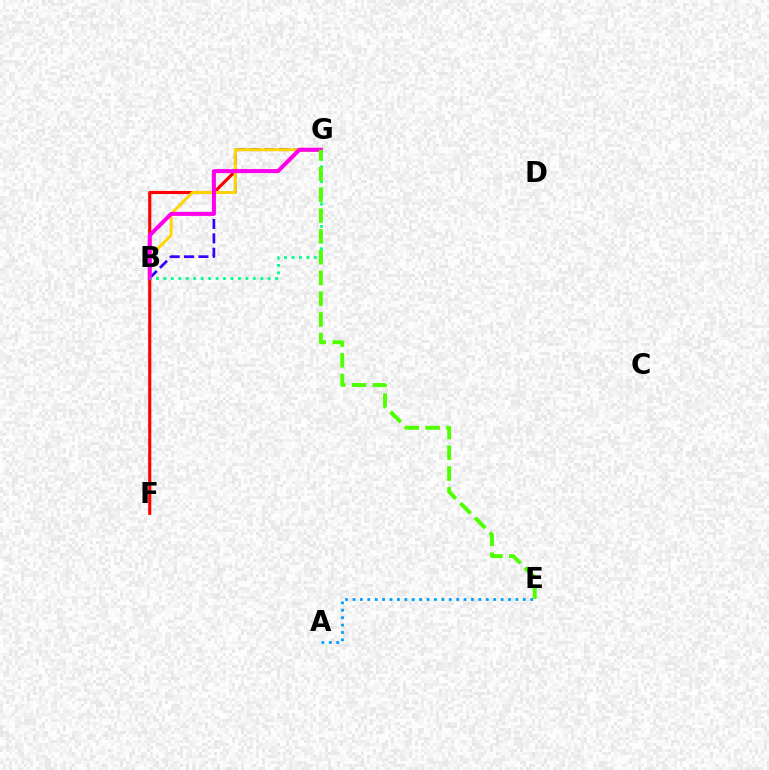{('B', 'G'): [{'color': '#3700ff', 'line_style': 'dashed', 'thickness': 1.95}, {'color': '#ffd500', 'line_style': 'solid', 'thickness': 2.11}, {'color': '#ff00ed', 'line_style': 'solid', 'thickness': 2.9}, {'color': '#00ff86', 'line_style': 'dotted', 'thickness': 2.02}], ('F', 'G'): [{'color': '#ff0000', 'line_style': 'solid', 'thickness': 2.24}], ('A', 'E'): [{'color': '#009eff', 'line_style': 'dotted', 'thickness': 2.01}], ('E', 'G'): [{'color': '#4fff00', 'line_style': 'dashed', 'thickness': 2.82}]}